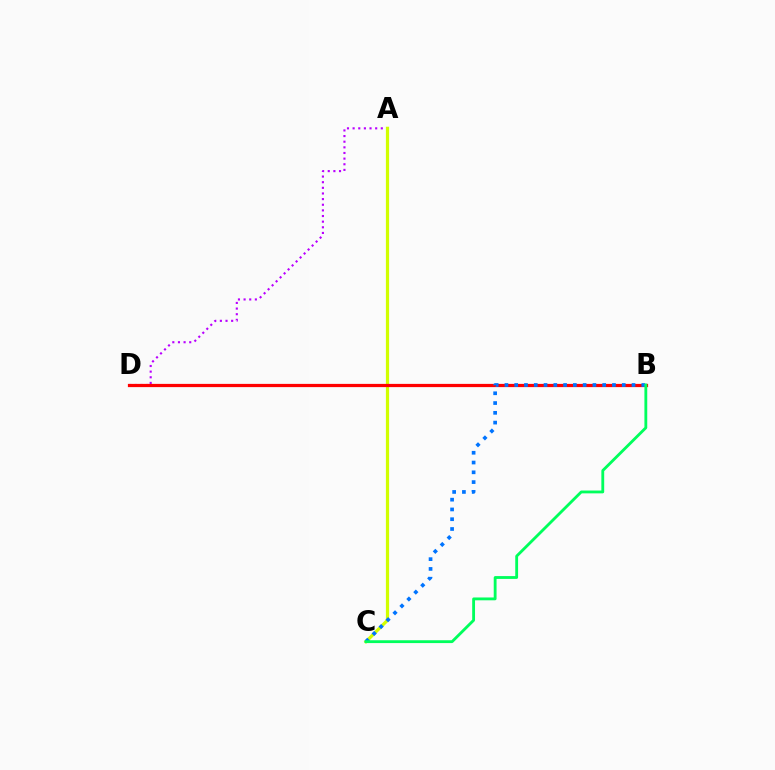{('A', 'D'): [{'color': '#b900ff', 'line_style': 'dotted', 'thickness': 1.53}], ('A', 'C'): [{'color': '#d1ff00', 'line_style': 'solid', 'thickness': 2.31}], ('B', 'D'): [{'color': '#ff0000', 'line_style': 'solid', 'thickness': 2.32}], ('B', 'C'): [{'color': '#0074ff', 'line_style': 'dotted', 'thickness': 2.66}, {'color': '#00ff5c', 'line_style': 'solid', 'thickness': 2.04}]}